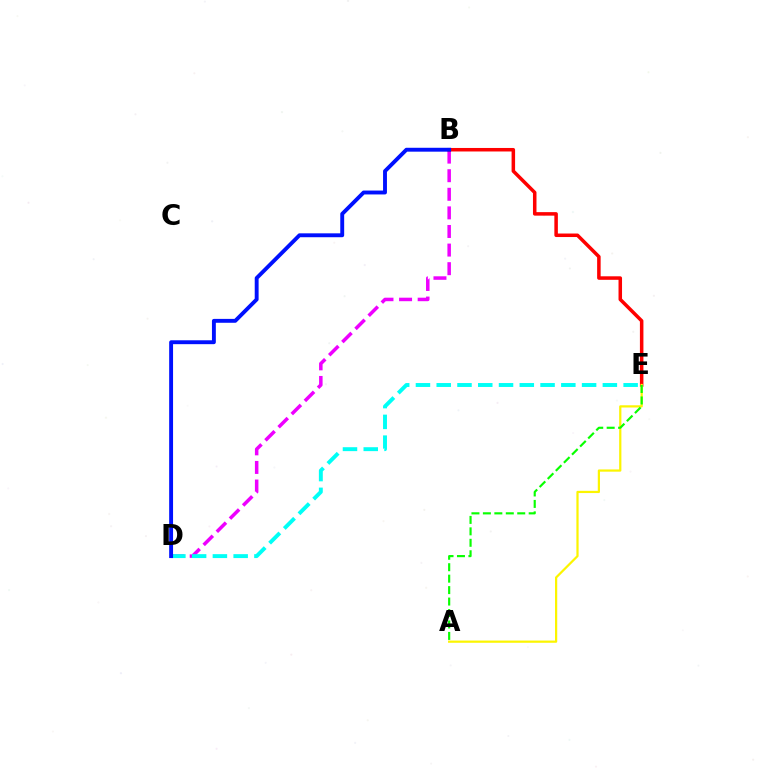{('B', 'D'): [{'color': '#ee00ff', 'line_style': 'dashed', 'thickness': 2.53}, {'color': '#0010ff', 'line_style': 'solid', 'thickness': 2.8}], ('D', 'E'): [{'color': '#00fff6', 'line_style': 'dashed', 'thickness': 2.82}], ('B', 'E'): [{'color': '#ff0000', 'line_style': 'solid', 'thickness': 2.53}], ('A', 'E'): [{'color': '#fcf500', 'line_style': 'solid', 'thickness': 1.6}, {'color': '#08ff00', 'line_style': 'dashed', 'thickness': 1.56}]}